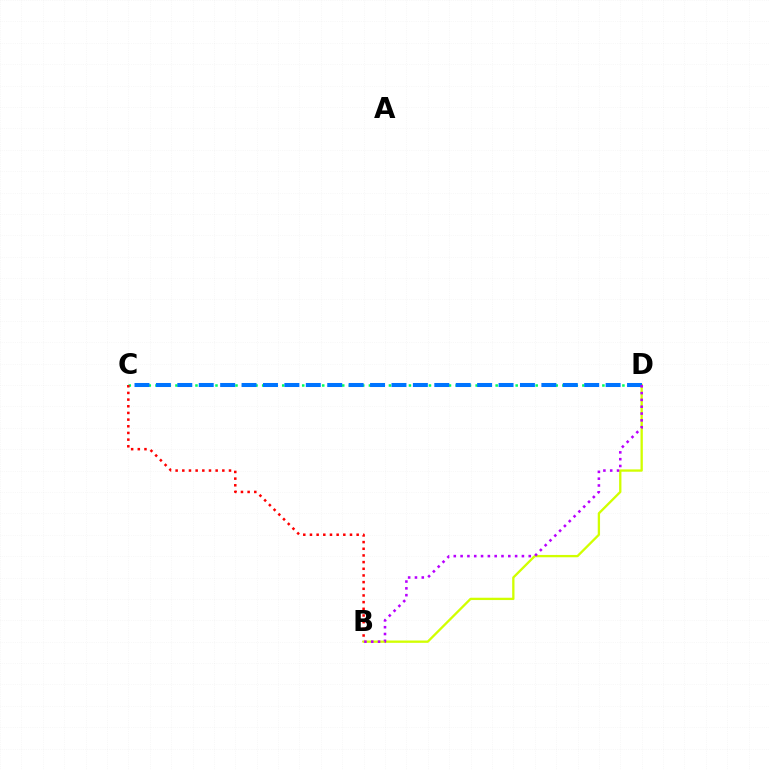{('C', 'D'): [{'color': '#00ff5c', 'line_style': 'dotted', 'thickness': 1.81}, {'color': '#0074ff', 'line_style': 'dashed', 'thickness': 2.91}], ('B', 'C'): [{'color': '#ff0000', 'line_style': 'dotted', 'thickness': 1.81}], ('B', 'D'): [{'color': '#d1ff00', 'line_style': 'solid', 'thickness': 1.66}, {'color': '#b900ff', 'line_style': 'dotted', 'thickness': 1.85}]}